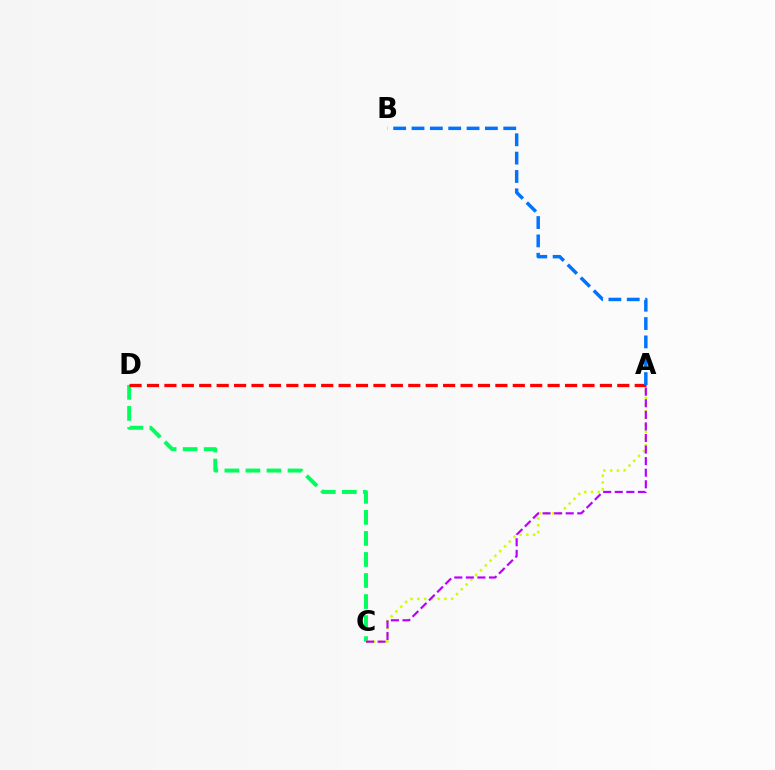{('C', 'D'): [{'color': '#00ff5c', 'line_style': 'dashed', 'thickness': 2.86}], ('A', 'C'): [{'color': '#d1ff00', 'line_style': 'dotted', 'thickness': 1.84}, {'color': '#b900ff', 'line_style': 'dashed', 'thickness': 1.57}], ('A', 'D'): [{'color': '#ff0000', 'line_style': 'dashed', 'thickness': 2.37}], ('A', 'B'): [{'color': '#0074ff', 'line_style': 'dashed', 'thickness': 2.49}]}